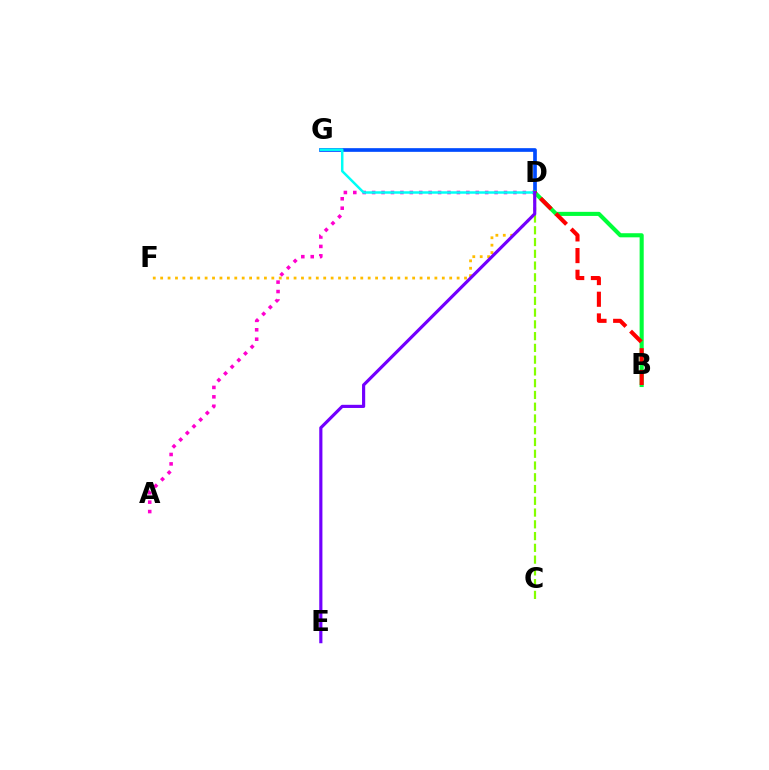{('D', 'G'): [{'color': '#004bff', 'line_style': 'solid', 'thickness': 2.65}, {'color': '#00fff6', 'line_style': 'solid', 'thickness': 1.8}], ('A', 'D'): [{'color': '#ff00cf', 'line_style': 'dotted', 'thickness': 2.56}], ('B', 'D'): [{'color': '#00ff39', 'line_style': 'solid', 'thickness': 2.95}, {'color': '#ff0000', 'line_style': 'dashed', 'thickness': 2.95}], ('D', 'F'): [{'color': '#ffbd00', 'line_style': 'dotted', 'thickness': 2.01}], ('C', 'D'): [{'color': '#84ff00', 'line_style': 'dashed', 'thickness': 1.6}], ('D', 'E'): [{'color': '#7200ff', 'line_style': 'solid', 'thickness': 2.27}]}